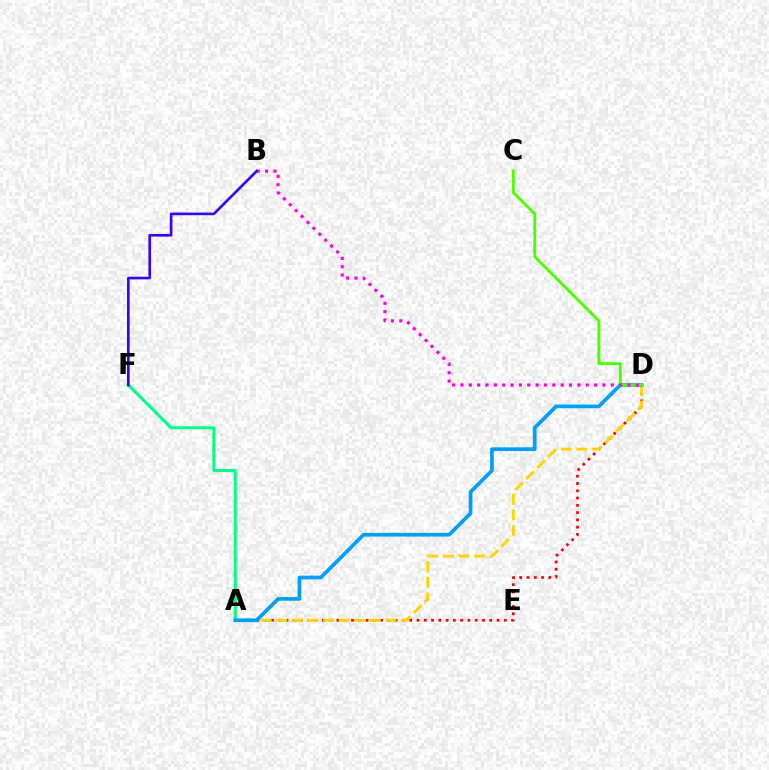{('A', 'D'): [{'color': '#ff0000', 'line_style': 'dotted', 'thickness': 1.98}, {'color': '#ffd500', 'line_style': 'dashed', 'thickness': 2.12}, {'color': '#009eff', 'line_style': 'solid', 'thickness': 2.67}], ('A', 'F'): [{'color': '#00ff86', 'line_style': 'solid', 'thickness': 2.2}], ('C', 'D'): [{'color': '#4fff00', 'line_style': 'solid', 'thickness': 2.12}], ('B', 'D'): [{'color': '#ff00ed', 'line_style': 'dotted', 'thickness': 2.27}], ('B', 'F'): [{'color': '#3700ff', 'line_style': 'solid', 'thickness': 1.9}]}